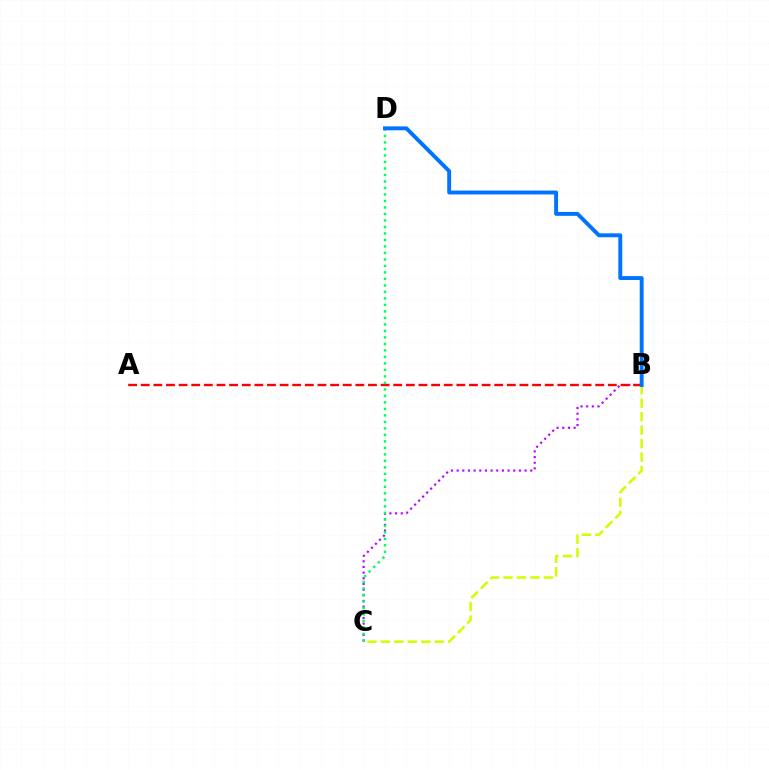{('B', 'C'): [{'color': '#b900ff', 'line_style': 'dotted', 'thickness': 1.54}, {'color': '#d1ff00', 'line_style': 'dashed', 'thickness': 1.83}], ('A', 'B'): [{'color': '#ff0000', 'line_style': 'dashed', 'thickness': 1.72}], ('C', 'D'): [{'color': '#00ff5c', 'line_style': 'dotted', 'thickness': 1.77}], ('B', 'D'): [{'color': '#0074ff', 'line_style': 'solid', 'thickness': 2.81}]}